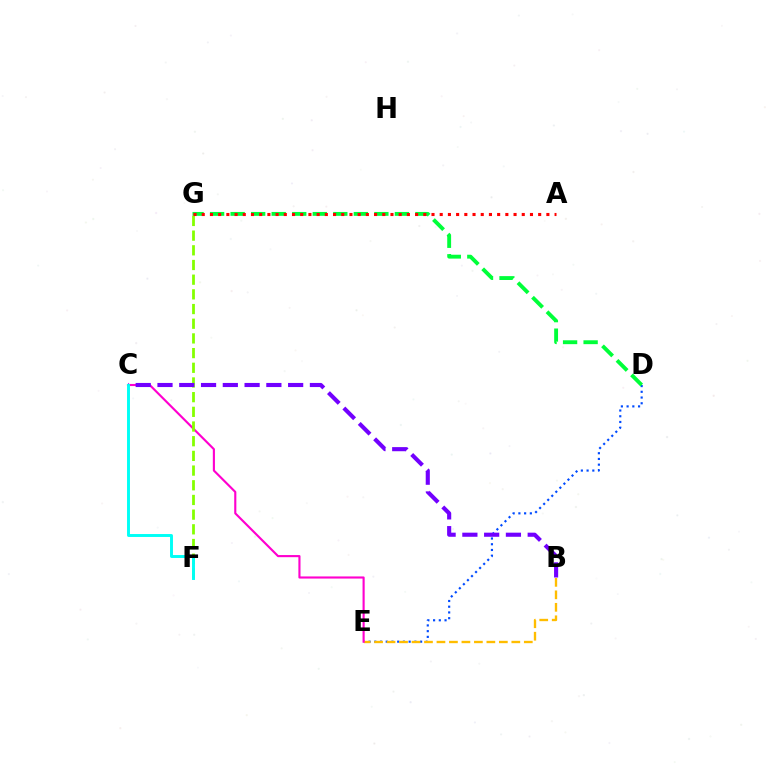{('D', 'E'): [{'color': '#004bff', 'line_style': 'dotted', 'thickness': 1.56}], ('D', 'G'): [{'color': '#00ff39', 'line_style': 'dashed', 'thickness': 2.79}], ('B', 'E'): [{'color': '#ffbd00', 'line_style': 'dashed', 'thickness': 1.7}], ('C', 'E'): [{'color': '#ff00cf', 'line_style': 'solid', 'thickness': 1.53}], ('F', 'G'): [{'color': '#84ff00', 'line_style': 'dashed', 'thickness': 1.99}], ('A', 'G'): [{'color': '#ff0000', 'line_style': 'dotted', 'thickness': 2.23}], ('B', 'C'): [{'color': '#7200ff', 'line_style': 'dashed', 'thickness': 2.96}], ('C', 'F'): [{'color': '#00fff6', 'line_style': 'solid', 'thickness': 2.11}]}